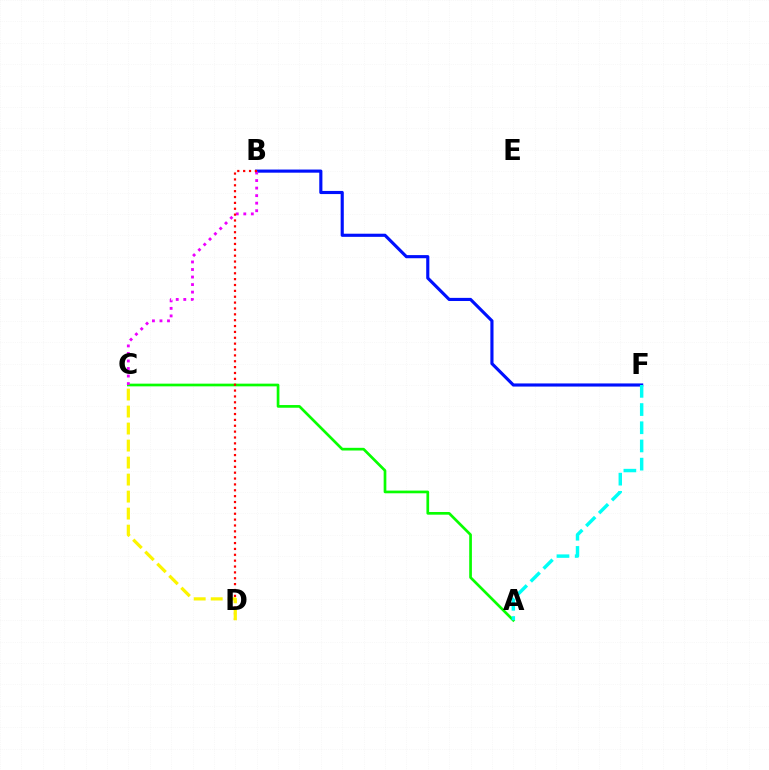{('A', 'C'): [{'color': '#08ff00', 'line_style': 'solid', 'thickness': 1.94}], ('B', 'F'): [{'color': '#0010ff', 'line_style': 'solid', 'thickness': 2.26}], ('A', 'F'): [{'color': '#00fff6', 'line_style': 'dashed', 'thickness': 2.47}], ('B', 'C'): [{'color': '#ee00ff', 'line_style': 'dotted', 'thickness': 2.05}], ('B', 'D'): [{'color': '#ff0000', 'line_style': 'dotted', 'thickness': 1.59}], ('C', 'D'): [{'color': '#fcf500', 'line_style': 'dashed', 'thickness': 2.31}]}